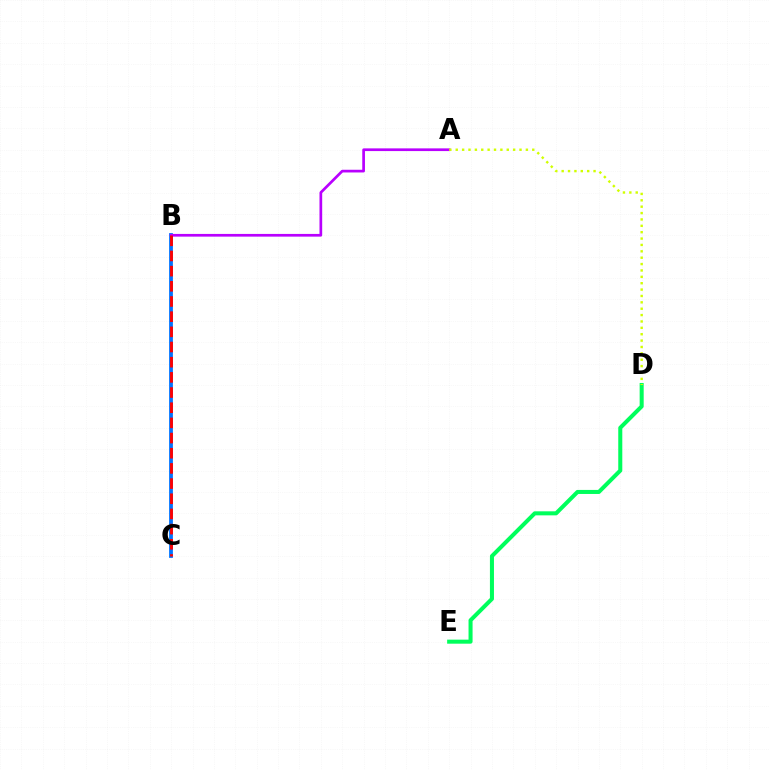{('D', 'E'): [{'color': '#00ff5c', 'line_style': 'solid', 'thickness': 2.91}], ('B', 'C'): [{'color': '#0074ff', 'line_style': 'solid', 'thickness': 2.73}, {'color': '#ff0000', 'line_style': 'dashed', 'thickness': 2.06}], ('A', 'B'): [{'color': '#b900ff', 'line_style': 'solid', 'thickness': 1.95}], ('A', 'D'): [{'color': '#d1ff00', 'line_style': 'dotted', 'thickness': 1.73}]}